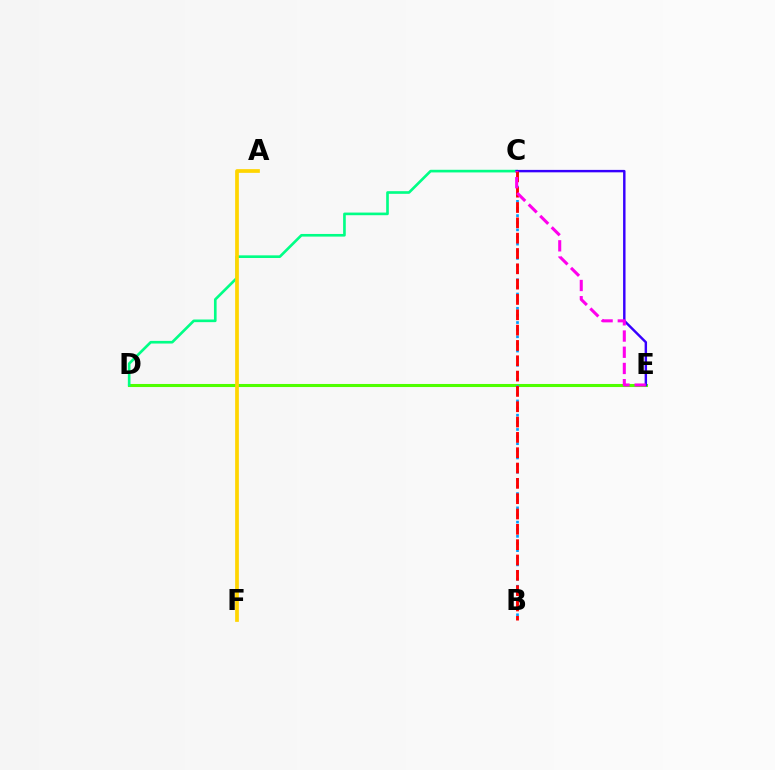{('D', 'E'): [{'color': '#4fff00', 'line_style': 'solid', 'thickness': 2.21}], ('B', 'C'): [{'color': '#009eff', 'line_style': 'dotted', 'thickness': 1.94}, {'color': '#ff0000', 'line_style': 'dashed', 'thickness': 2.08}], ('C', 'D'): [{'color': '#00ff86', 'line_style': 'solid', 'thickness': 1.91}], ('C', 'E'): [{'color': '#3700ff', 'line_style': 'solid', 'thickness': 1.75}, {'color': '#ff00ed', 'line_style': 'dashed', 'thickness': 2.2}], ('A', 'F'): [{'color': '#ffd500', 'line_style': 'solid', 'thickness': 2.67}]}